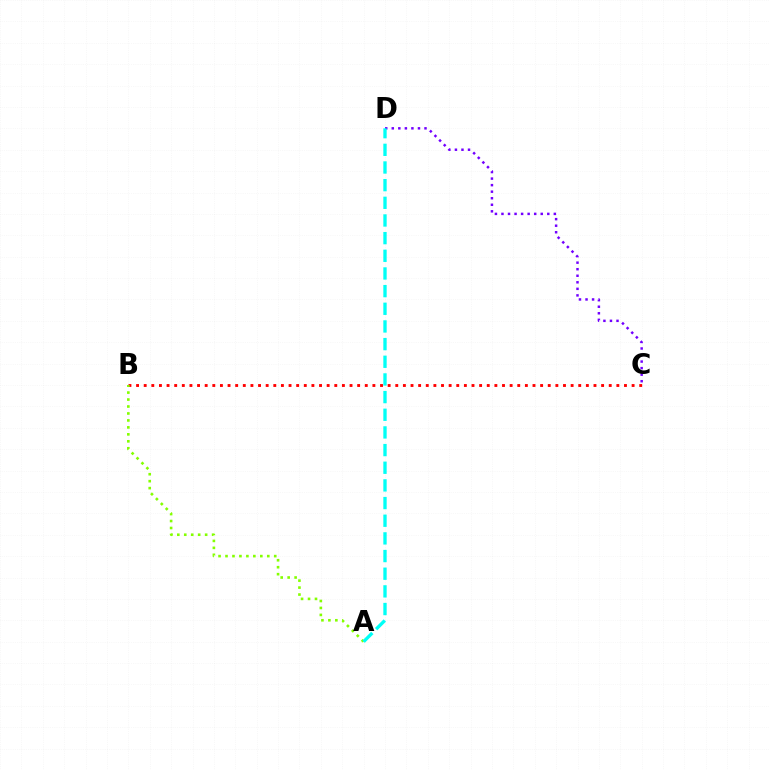{('B', 'C'): [{'color': '#ff0000', 'line_style': 'dotted', 'thickness': 2.07}], ('A', 'B'): [{'color': '#84ff00', 'line_style': 'dotted', 'thickness': 1.89}], ('C', 'D'): [{'color': '#7200ff', 'line_style': 'dotted', 'thickness': 1.78}], ('A', 'D'): [{'color': '#00fff6', 'line_style': 'dashed', 'thickness': 2.4}]}